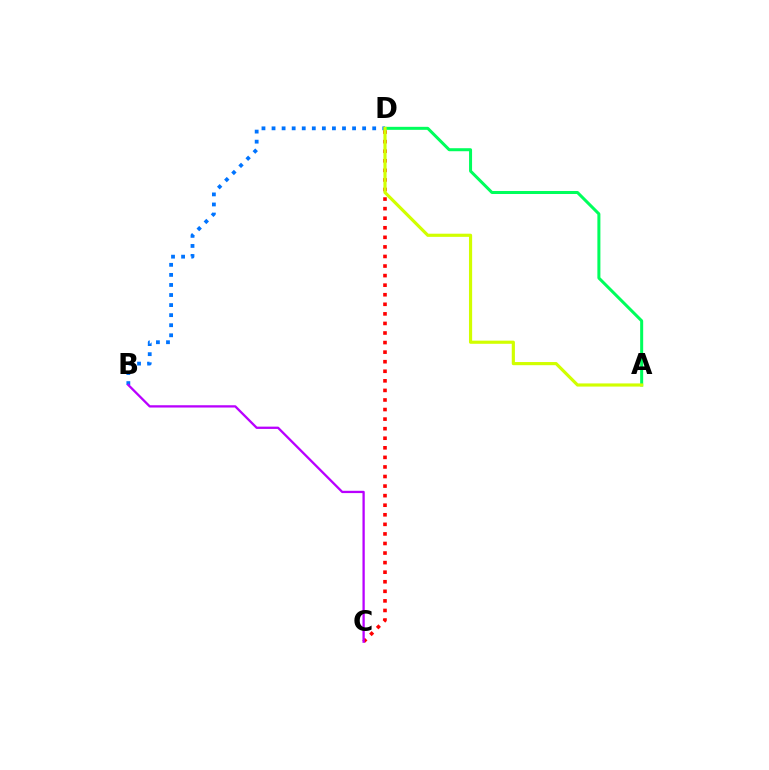{('B', 'D'): [{'color': '#0074ff', 'line_style': 'dotted', 'thickness': 2.73}], ('C', 'D'): [{'color': '#ff0000', 'line_style': 'dotted', 'thickness': 2.6}], ('B', 'C'): [{'color': '#b900ff', 'line_style': 'solid', 'thickness': 1.65}], ('A', 'D'): [{'color': '#00ff5c', 'line_style': 'solid', 'thickness': 2.17}, {'color': '#d1ff00', 'line_style': 'solid', 'thickness': 2.27}]}